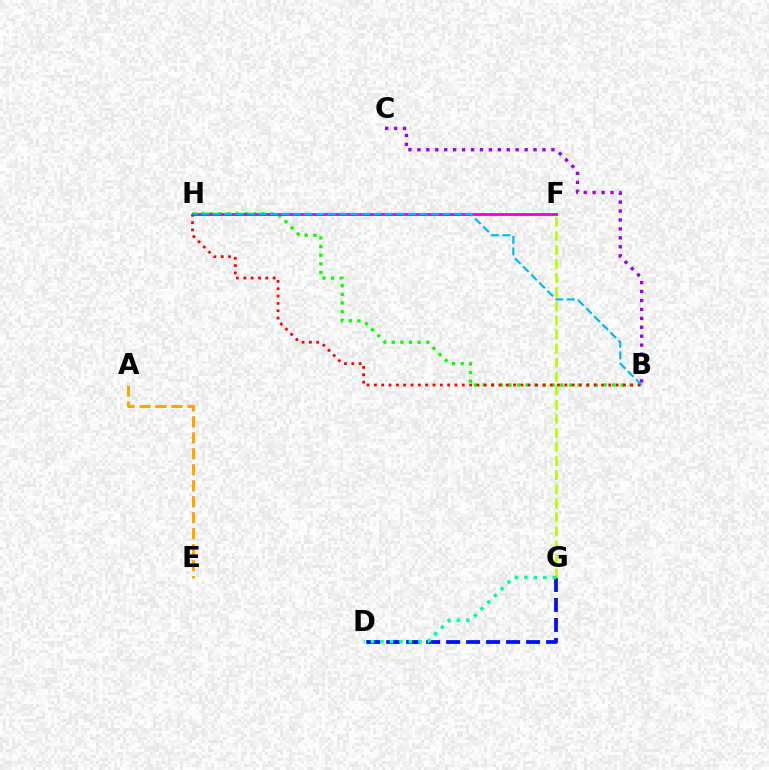{('B', 'H'): [{'color': '#08ff00', 'line_style': 'dotted', 'thickness': 2.35}, {'color': '#ff0000', 'line_style': 'dotted', 'thickness': 1.99}, {'color': '#00b5ff', 'line_style': 'dashed', 'thickness': 1.56}], ('F', 'H'): [{'color': '#ff00bd', 'line_style': 'solid', 'thickness': 2.05}], ('F', 'G'): [{'color': '#b3ff00', 'line_style': 'dashed', 'thickness': 1.91}], ('B', 'C'): [{'color': '#9b00ff', 'line_style': 'dotted', 'thickness': 2.43}], ('A', 'E'): [{'color': '#ffa500', 'line_style': 'dashed', 'thickness': 2.17}], ('D', 'G'): [{'color': '#0010ff', 'line_style': 'dashed', 'thickness': 2.72}, {'color': '#00ff9d', 'line_style': 'dotted', 'thickness': 2.57}]}